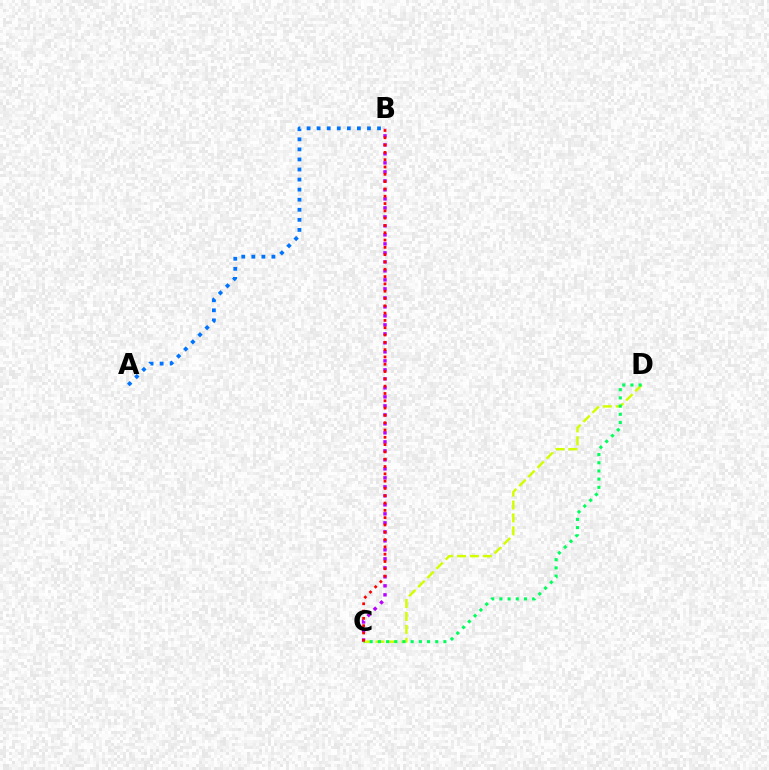{('B', 'C'): [{'color': '#b900ff', 'line_style': 'dotted', 'thickness': 2.45}, {'color': '#ff0000', 'line_style': 'dotted', 'thickness': 1.98}], ('C', 'D'): [{'color': '#d1ff00', 'line_style': 'dashed', 'thickness': 1.75}, {'color': '#00ff5c', 'line_style': 'dotted', 'thickness': 2.23}], ('A', 'B'): [{'color': '#0074ff', 'line_style': 'dotted', 'thickness': 2.73}]}